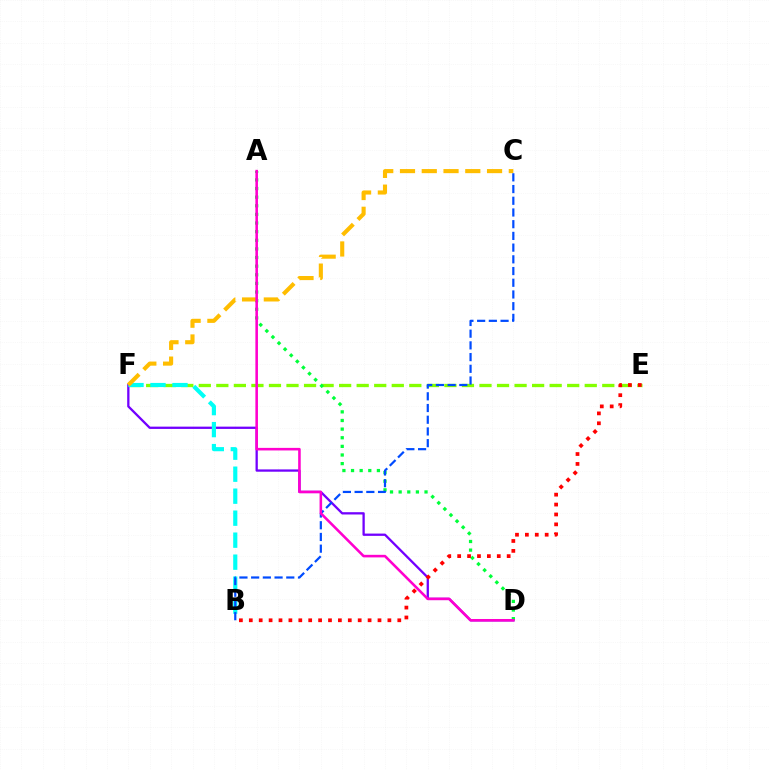{('E', 'F'): [{'color': '#84ff00', 'line_style': 'dashed', 'thickness': 2.38}], ('D', 'F'): [{'color': '#7200ff', 'line_style': 'solid', 'thickness': 1.65}], ('A', 'D'): [{'color': '#00ff39', 'line_style': 'dotted', 'thickness': 2.34}, {'color': '#ff00cf', 'line_style': 'solid', 'thickness': 1.85}], ('B', 'F'): [{'color': '#00fff6', 'line_style': 'dashed', 'thickness': 2.99}], ('C', 'F'): [{'color': '#ffbd00', 'line_style': 'dashed', 'thickness': 2.96}], ('B', 'C'): [{'color': '#004bff', 'line_style': 'dashed', 'thickness': 1.59}], ('B', 'E'): [{'color': '#ff0000', 'line_style': 'dotted', 'thickness': 2.69}]}